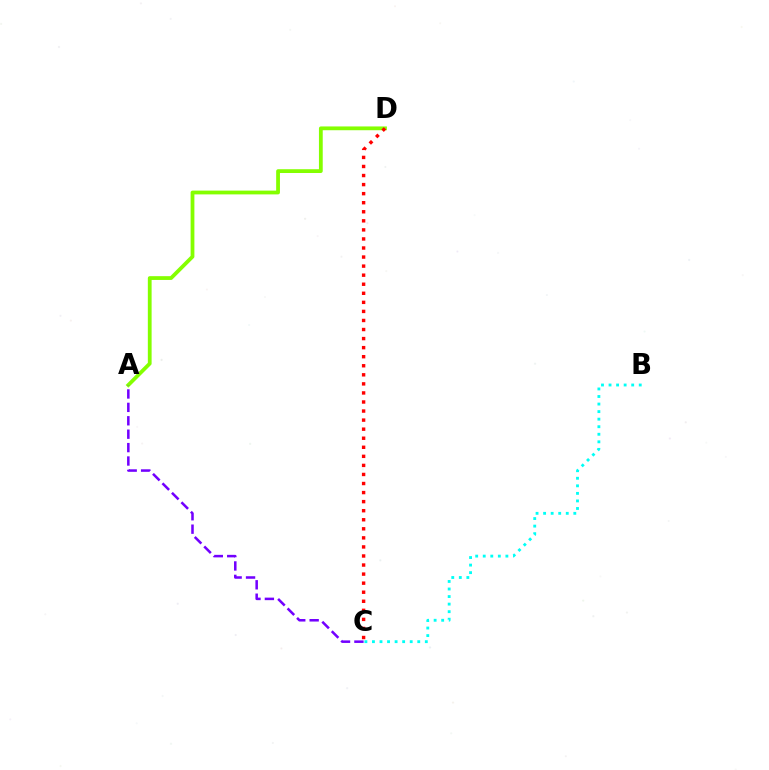{('A', 'D'): [{'color': '#84ff00', 'line_style': 'solid', 'thickness': 2.72}], ('B', 'C'): [{'color': '#00fff6', 'line_style': 'dotted', 'thickness': 2.05}], ('A', 'C'): [{'color': '#7200ff', 'line_style': 'dashed', 'thickness': 1.82}], ('C', 'D'): [{'color': '#ff0000', 'line_style': 'dotted', 'thickness': 2.46}]}